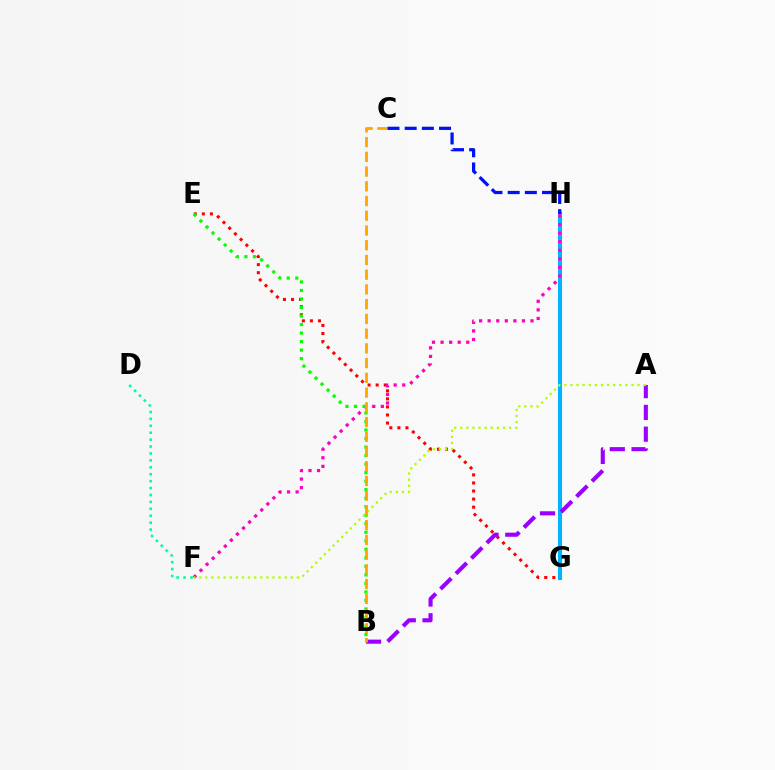{('G', 'H'): [{'color': '#00b5ff', 'line_style': 'solid', 'thickness': 2.92}], ('E', 'G'): [{'color': '#ff0000', 'line_style': 'dotted', 'thickness': 2.19}], ('F', 'H'): [{'color': '#ff00bd', 'line_style': 'dotted', 'thickness': 2.33}], ('B', 'E'): [{'color': '#08ff00', 'line_style': 'dotted', 'thickness': 2.32}], ('A', 'B'): [{'color': '#9b00ff', 'line_style': 'dashed', 'thickness': 2.96}], ('A', 'F'): [{'color': '#b3ff00', 'line_style': 'dotted', 'thickness': 1.66}], ('B', 'C'): [{'color': '#ffa500', 'line_style': 'dashed', 'thickness': 2.0}], ('C', 'H'): [{'color': '#0010ff', 'line_style': 'dashed', 'thickness': 2.33}], ('D', 'F'): [{'color': '#00ff9d', 'line_style': 'dotted', 'thickness': 1.88}]}